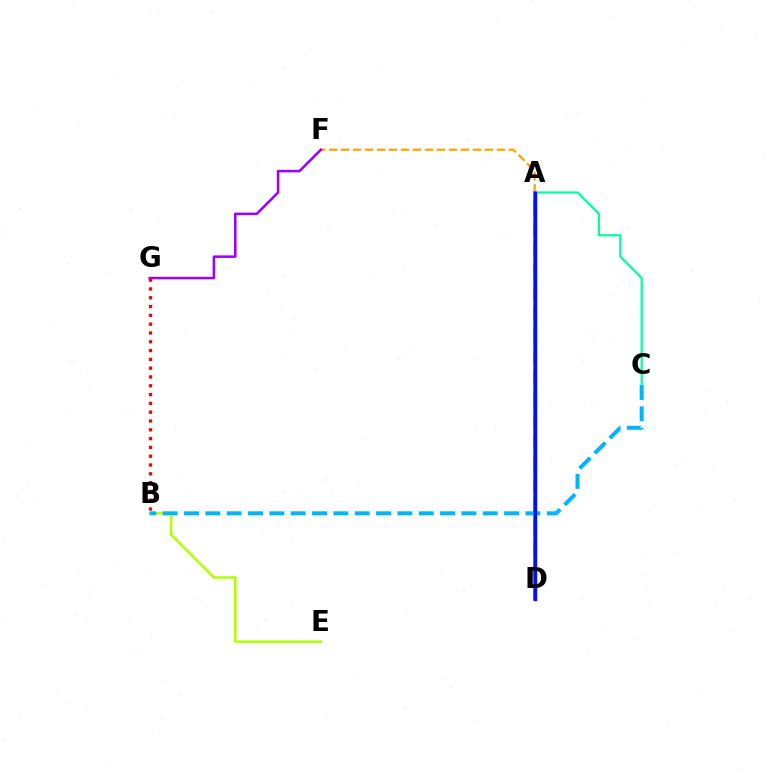{('B', 'E'): [{'color': '#b3ff00', 'line_style': 'solid', 'thickness': 1.82}], ('A', 'C'): [{'color': '#00ff9d', 'line_style': 'solid', 'thickness': 1.58}], ('A', 'F'): [{'color': '#ffa500', 'line_style': 'dashed', 'thickness': 1.63}], ('B', 'C'): [{'color': '#00b5ff', 'line_style': 'dashed', 'thickness': 2.9}], ('A', 'D'): [{'color': '#08ff00', 'line_style': 'dashed', 'thickness': 2.9}, {'color': '#ff00bd', 'line_style': 'solid', 'thickness': 2.55}, {'color': '#0010ff', 'line_style': 'solid', 'thickness': 2.44}], ('F', 'G'): [{'color': '#9b00ff', 'line_style': 'solid', 'thickness': 1.83}], ('B', 'G'): [{'color': '#ff0000', 'line_style': 'dotted', 'thickness': 2.39}]}